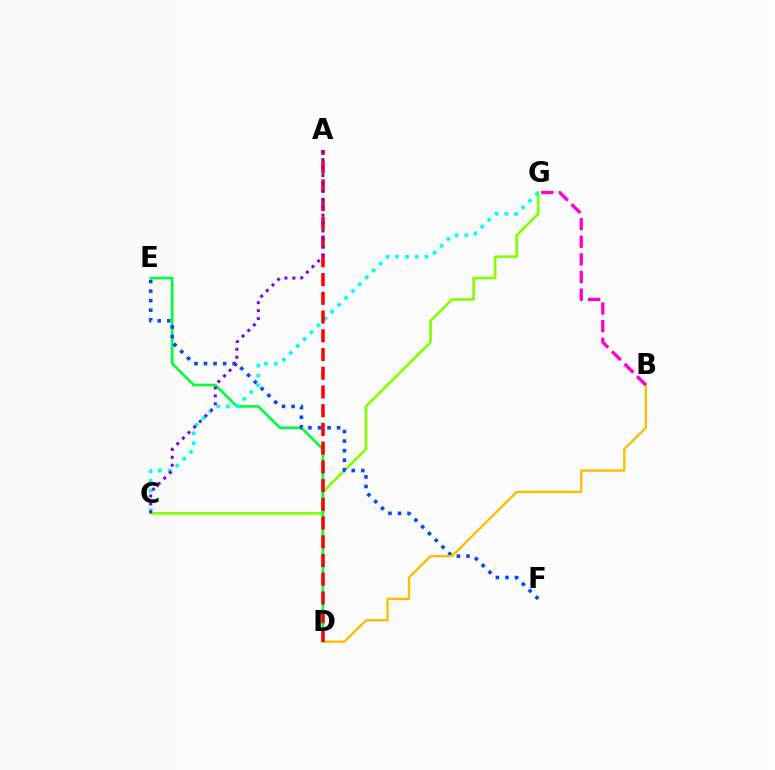{('C', 'G'): [{'color': '#84ff00', 'line_style': 'solid', 'thickness': 1.91}, {'color': '#00fff6', 'line_style': 'dotted', 'thickness': 2.65}], ('D', 'E'): [{'color': '#00ff39', 'line_style': 'solid', 'thickness': 1.91}], ('E', 'F'): [{'color': '#004bff', 'line_style': 'dotted', 'thickness': 2.6}], ('B', 'D'): [{'color': '#ffbd00', 'line_style': 'solid', 'thickness': 1.7}], ('A', 'D'): [{'color': '#ff0000', 'line_style': 'dashed', 'thickness': 2.54}], ('A', 'C'): [{'color': '#7200ff', 'line_style': 'dotted', 'thickness': 2.16}], ('B', 'G'): [{'color': '#ff00cf', 'line_style': 'dashed', 'thickness': 2.4}]}